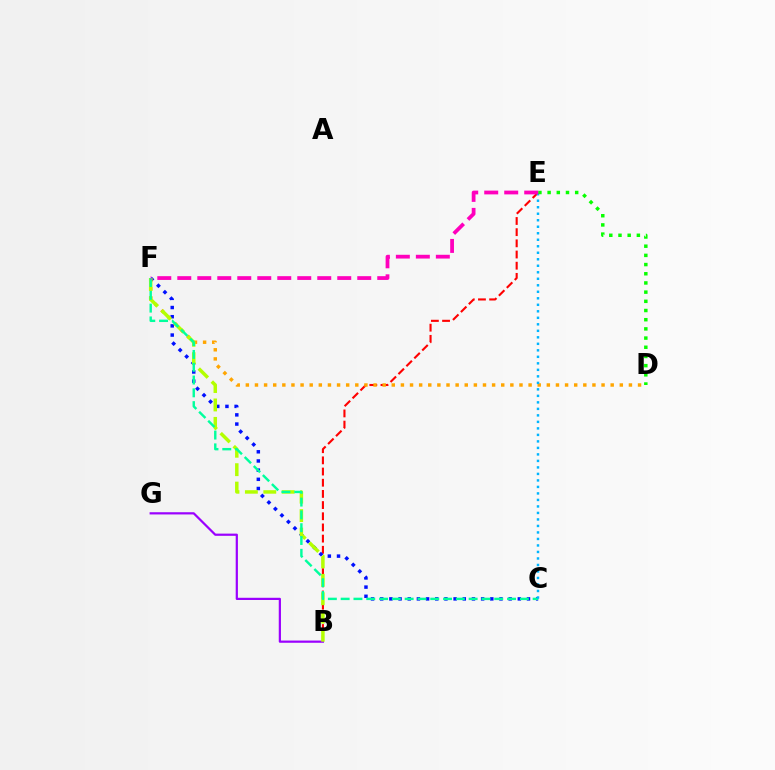{('B', 'E'): [{'color': '#ff0000', 'line_style': 'dashed', 'thickness': 1.52}], ('B', 'G'): [{'color': '#9b00ff', 'line_style': 'solid', 'thickness': 1.59}], ('C', 'F'): [{'color': '#0010ff', 'line_style': 'dotted', 'thickness': 2.49}, {'color': '#00ff9d', 'line_style': 'dashed', 'thickness': 1.74}], ('D', 'F'): [{'color': '#ffa500', 'line_style': 'dotted', 'thickness': 2.48}], ('B', 'F'): [{'color': '#b3ff00', 'line_style': 'dashed', 'thickness': 2.5}], ('C', 'E'): [{'color': '#00b5ff', 'line_style': 'dotted', 'thickness': 1.77}], ('D', 'E'): [{'color': '#08ff00', 'line_style': 'dotted', 'thickness': 2.5}], ('E', 'F'): [{'color': '#ff00bd', 'line_style': 'dashed', 'thickness': 2.72}]}